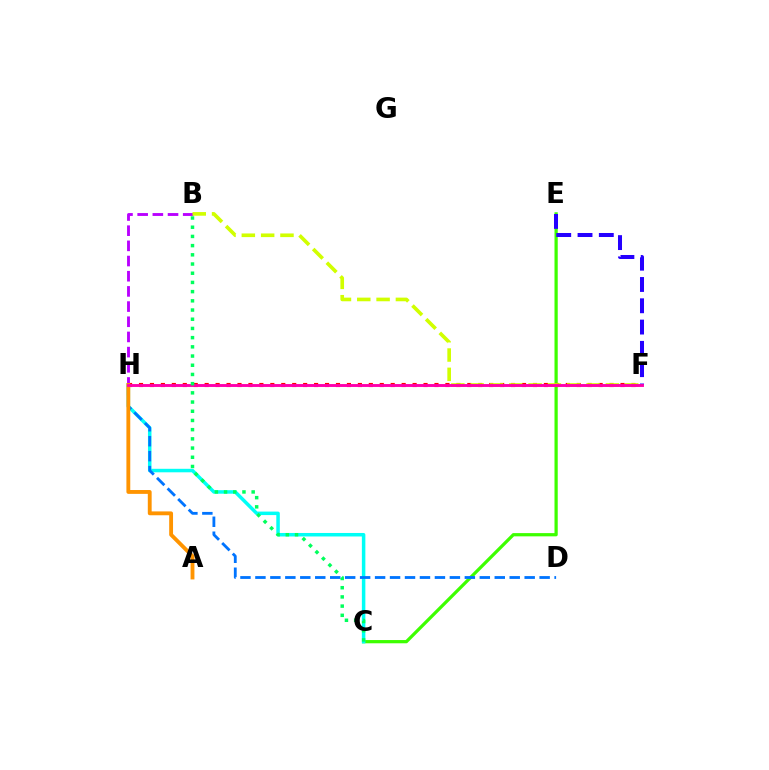{('C', 'E'): [{'color': '#3dff00', 'line_style': 'solid', 'thickness': 2.33}], ('E', 'F'): [{'color': '#2500ff', 'line_style': 'dashed', 'thickness': 2.89}], ('C', 'H'): [{'color': '#00fff6', 'line_style': 'solid', 'thickness': 2.52}], ('F', 'H'): [{'color': '#ff0000', 'line_style': 'dotted', 'thickness': 2.97}, {'color': '#ff00ac', 'line_style': 'solid', 'thickness': 2.08}], ('B', 'H'): [{'color': '#b900ff', 'line_style': 'dashed', 'thickness': 2.06}], ('D', 'H'): [{'color': '#0074ff', 'line_style': 'dashed', 'thickness': 2.03}], ('A', 'H'): [{'color': '#ff9400', 'line_style': 'solid', 'thickness': 2.77}], ('B', 'F'): [{'color': '#d1ff00', 'line_style': 'dashed', 'thickness': 2.62}], ('B', 'C'): [{'color': '#00ff5c', 'line_style': 'dotted', 'thickness': 2.5}]}